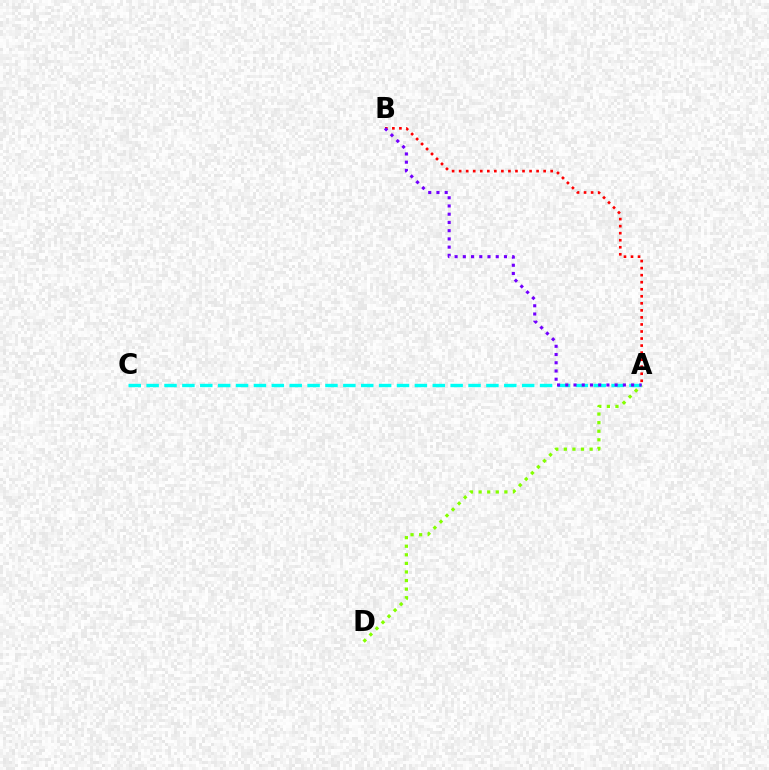{('A', 'D'): [{'color': '#84ff00', 'line_style': 'dotted', 'thickness': 2.33}], ('A', 'C'): [{'color': '#00fff6', 'line_style': 'dashed', 'thickness': 2.43}], ('A', 'B'): [{'color': '#ff0000', 'line_style': 'dotted', 'thickness': 1.91}, {'color': '#7200ff', 'line_style': 'dotted', 'thickness': 2.24}]}